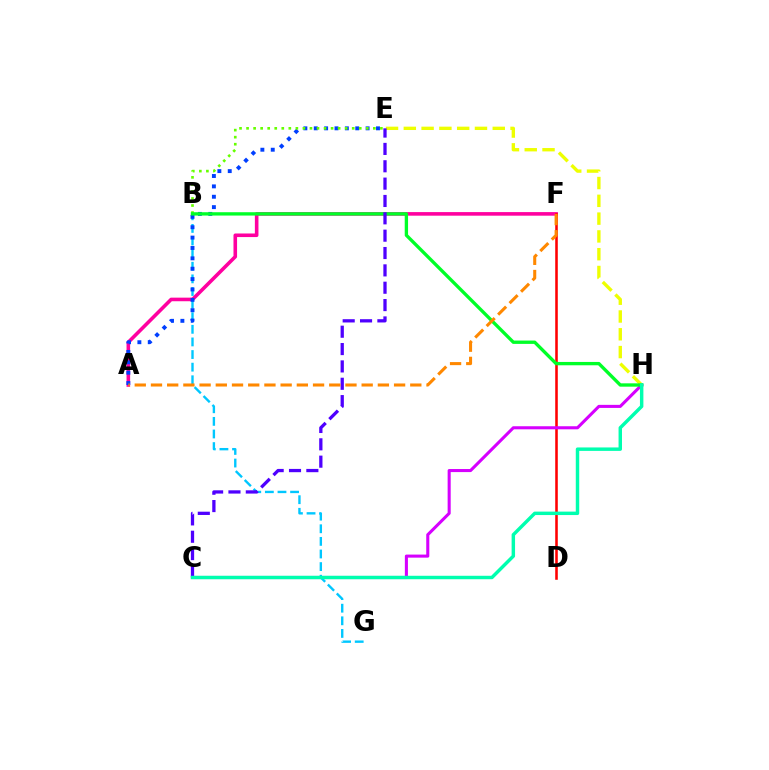{('A', 'F'): [{'color': '#ff00a0', 'line_style': 'solid', 'thickness': 2.58}, {'color': '#ff8800', 'line_style': 'dashed', 'thickness': 2.2}], ('D', 'F'): [{'color': '#ff0000', 'line_style': 'solid', 'thickness': 1.85}], ('C', 'H'): [{'color': '#d600ff', 'line_style': 'solid', 'thickness': 2.21}, {'color': '#00ffaf', 'line_style': 'solid', 'thickness': 2.48}], ('B', 'G'): [{'color': '#00c7ff', 'line_style': 'dashed', 'thickness': 1.71}], ('E', 'H'): [{'color': '#eeff00', 'line_style': 'dashed', 'thickness': 2.42}], ('A', 'E'): [{'color': '#003fff', 'line_style': 'dotted', 'thickness': 2.82}], ('B', 'E'): [{'color': '#66ff00', 'line_style': 'dotted', 'thickness': 1.91}], ('B', 'H'): [{'color': '#00ff27', 'line_style': 'solid', 'thickness': 2.4}], ('C', 'E'): [{'color': '#4f00ff', 'line_style': 'dashed', 'thickness': 2.36}]}